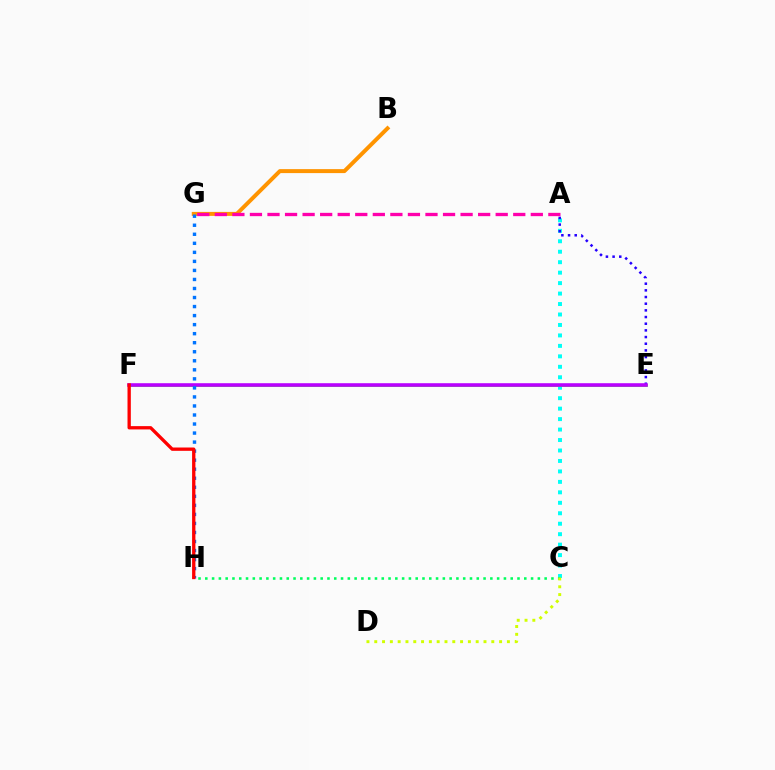{('A', 'C'): [{'color': '#00fff6', 'line_style': 'dotted', 'thickness': 2.84}], ('A', 'E'): [{'color': '#2500ff', 'line_style': 'dotted', 'thickness': 1.81}], ('C', 'H'): [{'color': '#00ff5c', 'line_style': 'dotted', 'thickness': 1.84}], ('B', 'G'): [{'color': '#ff9400', 'line_style': 'solid', 'thickness': 2.86}], ('E', 'F'): [{'color': '#3dff00', 'line_style': 'solid', 'thickness': 1.87}, {'color': '#b900ff', 'line_style': 'solid', 'thickness': 2.57}], ('C', 'D'): [{'color': '#d1ff00', 'line_style': 'dotted', 'thickness': 2.12}], ('A', 'G'): [{'color': '#ff00ac', 'line_style': 'dashed', 'thickness': 2.38}], ('G', 'H'): [{'color': '#0074ff', 'line_style': 'dotted', 'thickness': 2.46}], ('F', 'H'): [{'color': '#ff0000', 'line_style': 'solid', 'thickness': 2.39}]}